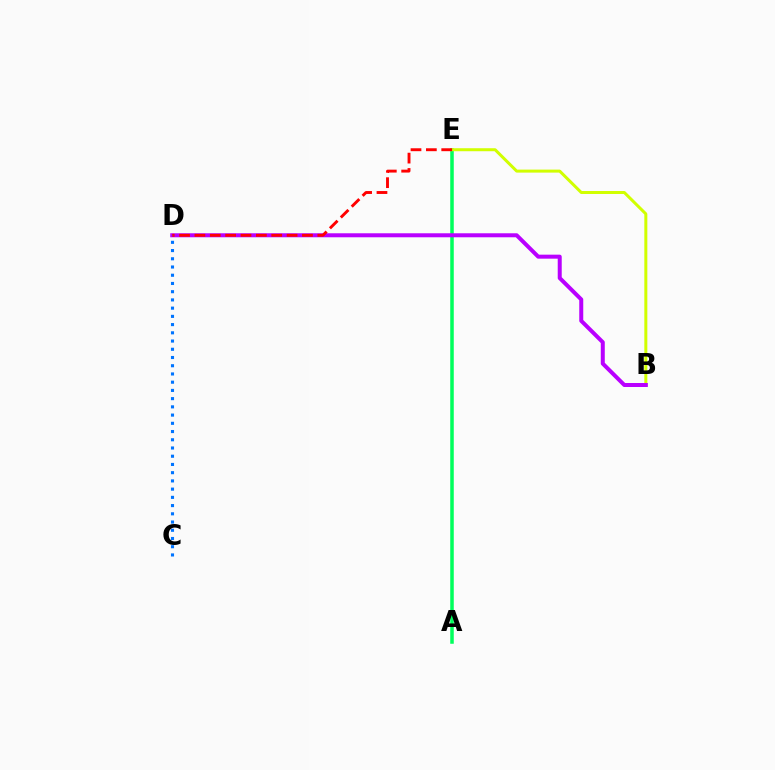{('A', 'E'): [{'color': '#00ff5c', 'line_style': 'solid', 'thickness': 2.53}], ('B', 'E'): [{'color': '#d1ff00', 'line_style': 'solid', 'thickness': 2.16}], ('B', 'D'): [{'color': '#b900ff', 'line_style': 'solid', 'thickness': 2.88}], ('D', 'E'): [{'color': '#ff0000', 'line_style': 'dashed', 'thickness': 2.09}], ('C', 'D'): [{'color': '#0074ff', 'line_style': 'dotted', 'thickness': 2.24}]}